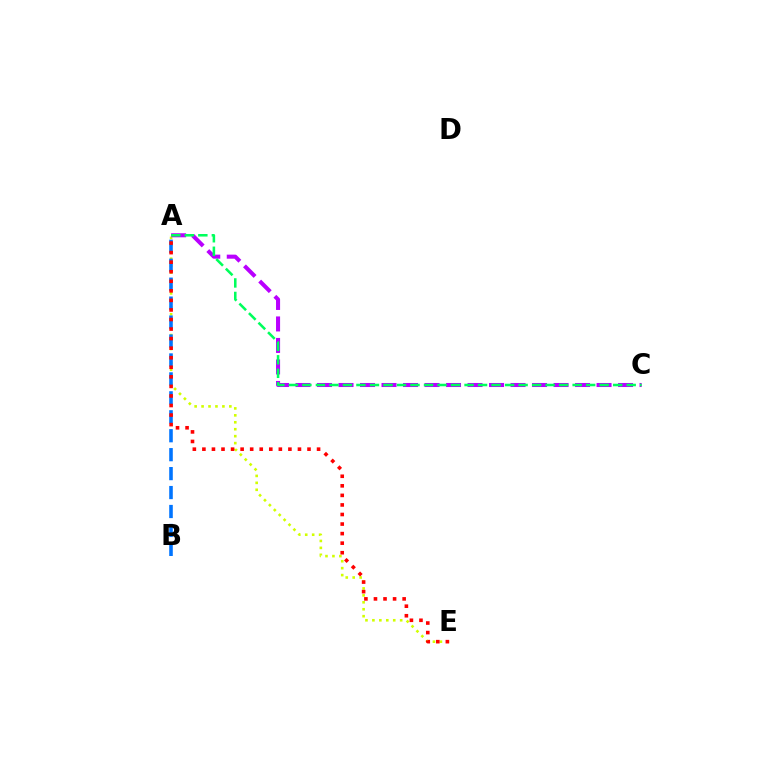{('A', 'E'): [{'color': '#d1ff00', 'line_style': 'dotted', 'thickness': 1.89}, {'color': '#ff0000', 'line_style': 'dotted', 'thickness': 2.6}], ('A', 'B'): [{'color': '#0074ff', 'line_style': 'dashed', 'thickness': 2.57}], ('A', 'C'): [{'color': '#b900ff', 'line_style': 'dashed', 'thickness': 2.92}, {'color': '#00ff5c', 'line_style': 'dashed', 'thickness': 1.84}]}